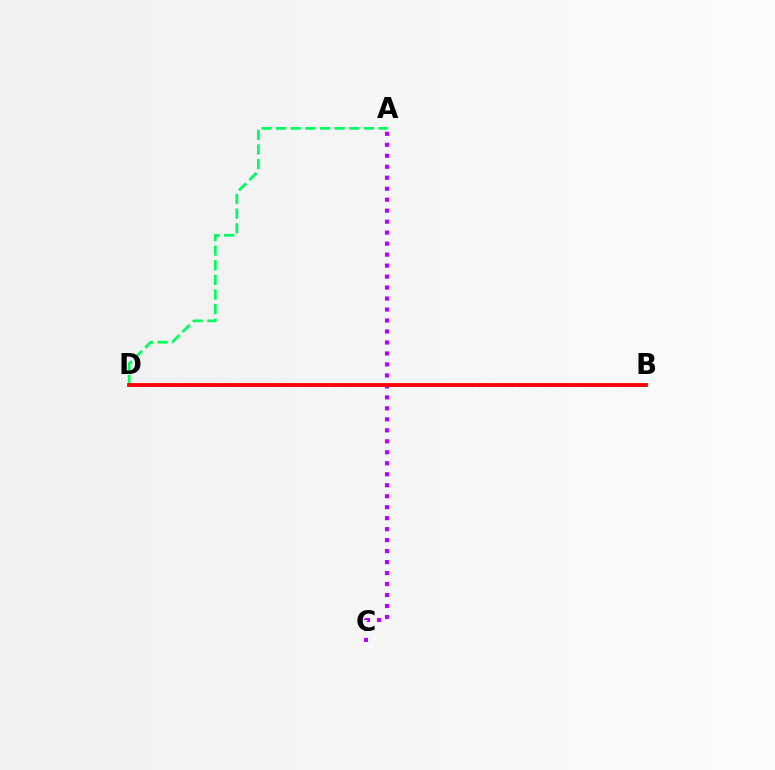{('A', 'C'): [{'color': '#b900ff', 'line_style': 'dotted', 'thickness': 2.98}], ('B', 'D'): [{'color': '#0074ff', 'line_style': 'dashed', 'thickness': 1.8}, {'color': '#d1ff00', 'line_style': 'dotted', 'thickness': 1.78}, {'color': '#ff0000', 'line_style': 'solid', 'thickness': 2.74}], ('A', 'D'): [{'color': '#00ff5c', 'line_style': 'dashed', 'thickness': 1.99}]}